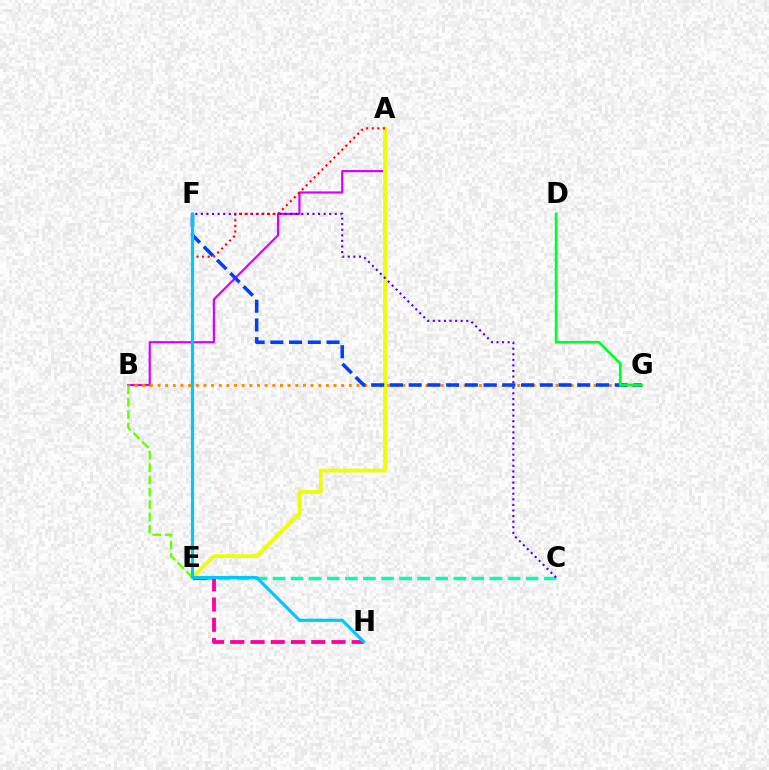{('C', 'E'): [{'color': '#00ffaf', 'line_style': 'dashed', 'thickness': 2.46}], ('A', 'B'): [{'color': '#d600ff', 'line_style': 'solid', 'thickness': 1.57}], ('A', 'E'): [{'color': '#eeff00', 'line_style': 'solid', 'thickness': 2.7}, {'color': '#ff0000', 'line_style': 'dotted', 'thickness': 1.52}], ('E', 'H'): [{'color': '#ff00a0', 'line_style': 'dashed', 'thickness': 2.75}], ('C', 'F'): [{'color': '#4f00ff', 'line_style': 'dotted', 'thickness': 1.52}], ('B', 'G'): [{'color': '#ff8800', 'line_style': 'dotted', 'thickness': 2.08}], ('B', 'E'): [{'color': '#66ff00', 'line_style': 'dashed', 'thickness': 1.68}], ('F', 'G'): [{'color': '#003fff', 'line_style': 'dashed', 'thickness': 2.54}], ('F', 'H'): [{'color': '#00c7ff', 'line_style': 'solid', 'thickness': 2.27}], ('D', 'G'): [{'color': '#00ff27', 'line_style': 'solid', 'thickness': 1.95}]}